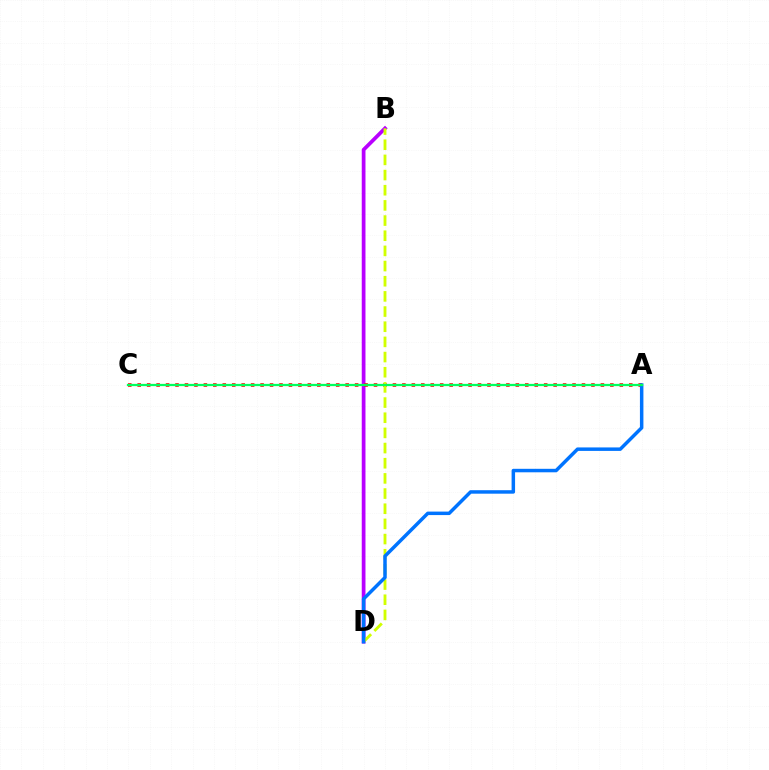{('B', 'D'): [{'color': '#b900ff', 'line_style': 'solid', 'thickness': 2.68}, {'color': '#d1ff00', 'line_style': 'dashed', 'thickness': 2.06}], ('A', 'C'): [{'color': '#ff0000', 'line_style': 'dotted', 'thickness': 2.57}, {'color': '#00ff5c', 'line_style': 'solid', 'thickness': 1.62}], ('A', 'D'): [{'color': '#0074ff', 'line_style': 'solid', 'thickness': 2.51}]}